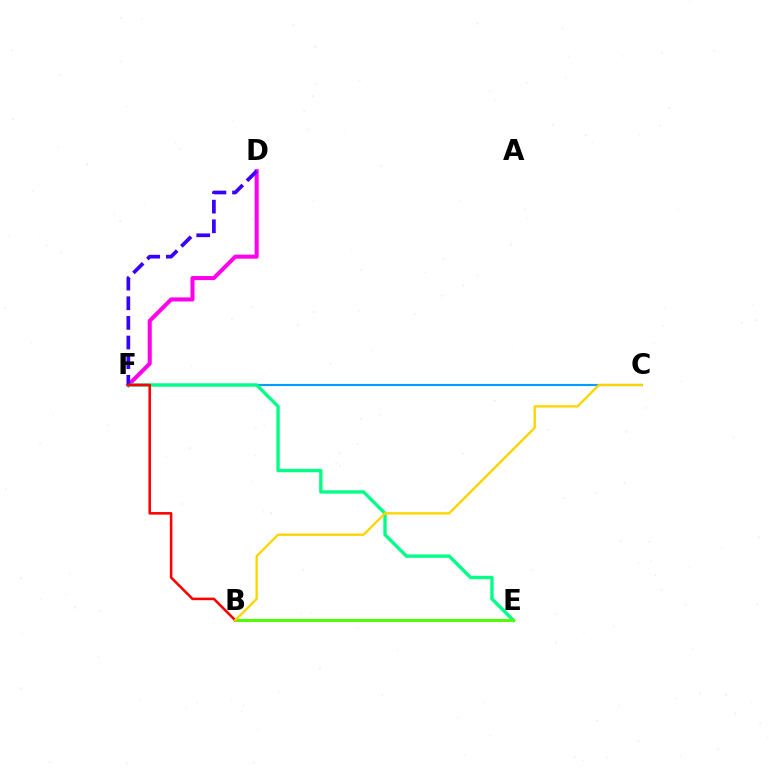{('C', 'F'): [{'color': '#009eff', 'line_style': 'solid', 'thickness': 1.55}], ('D', 'F'): [{'color': '#ff00ed', 'line_style': 'solid', 'thickness': 2.91}, {'color': '#3700ff', 'line_style': 'dashed', 'thickness': 2.67}], ('E', 'F'): [{'color': '#00ff86', 'line_style': 'solid', 'thickness': 2.41}], ('B', 'E'): [{'color': '#4fff00', 'line_style': 'solid', 'thickness': 2.16}], ('B', 'F'): [{'color': '#ff0000', 'line_style': 'solid', 'thickness': 1.84}], ('B', 'C'): [{'color': '#ffd500', 'line_style': 'solid', 'thickness': 1.71}]}